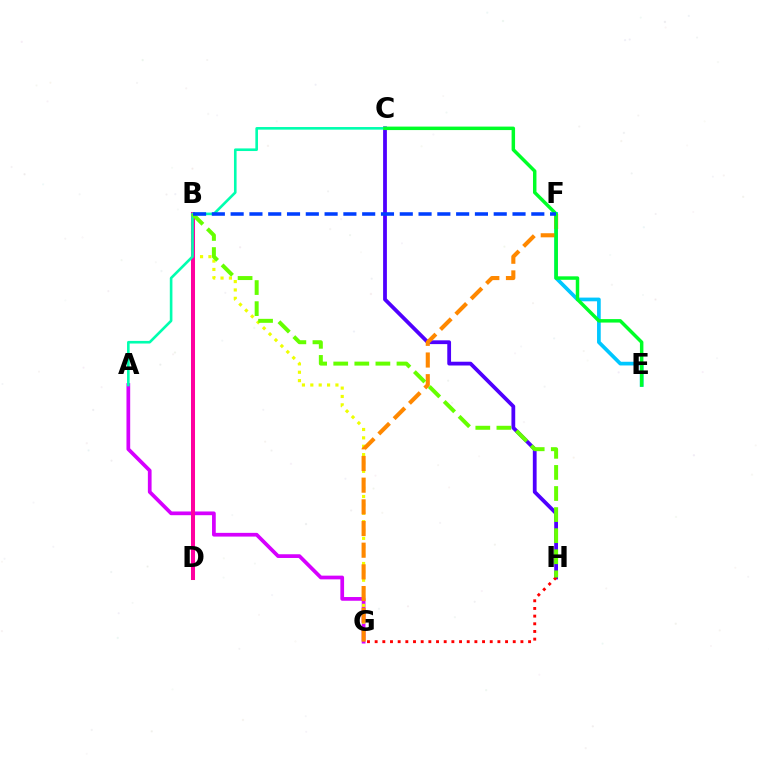{('A', 'G'): [{'color': '#d600ff', 'line_style': 'solid', 'thickness': 2.68}], ('C', 'H'): [{'color': '#4f00ff', 'line_style': 'solid', 'thickness': 2.72}], ('B', 'G'): [{'color': '#eeff00', 'line_style': 'dotted', 'thickness': 2.28}], ('E', 'F'): [{'color': '#00c7ff', 'line_style': 'solid', 'thickness': 2.66}], ('B', 'D'): [{'color': '#ff00a0', 'line_style': 'solid', 'thickness': 2.9}], ('F', 'G'): [{'color': '#ff8800', 'line_style': 'dashed', 'thickness': 2.94}], ('G', 'H'): [{'color': '#ff0000', 'line_style': 'dotted', 'thickness': 2.08}], ('A', 'C'): [{'color': '#00ffaf', 'line_style': 'solid', 'thickness': 1.89}], ('C', 'E'): [{'color': '#00ff27', 'line_style': 'solid', 'thickness': 2.5}], ('B', 'H'): [{'color': '#66ff00', 'line_style': 'dashed', 'thickness': 2.86}], ('B', 'F'): [{'color': '#003fff', 'line_style': 'dashed', 'thickness': 2.55}]}